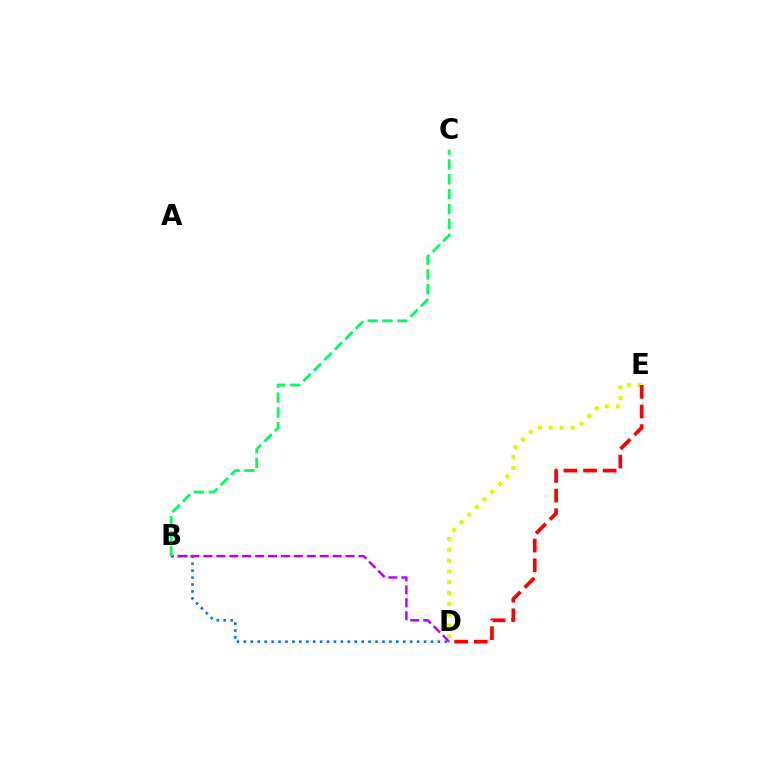{('D', 'E'): [{'color': '#d1ff00', 'line_style': 'dotted', 'thickness': 2.94}, {'color': '#ff0000', 'line_style': 'dashed', 'thickness': 2.67}], ('B', 'D'): [{'color': '#0074ff', 'line_style': 'dotted', 'thickness': 1.88}, {'color': '#b900ff', 'line_style': 'dashed', 'thickness': 1.76}], ('B', 'C'): [{'color': '#00ff5c', 'line_style': 'dashed', 'thickness': 2.02}]}